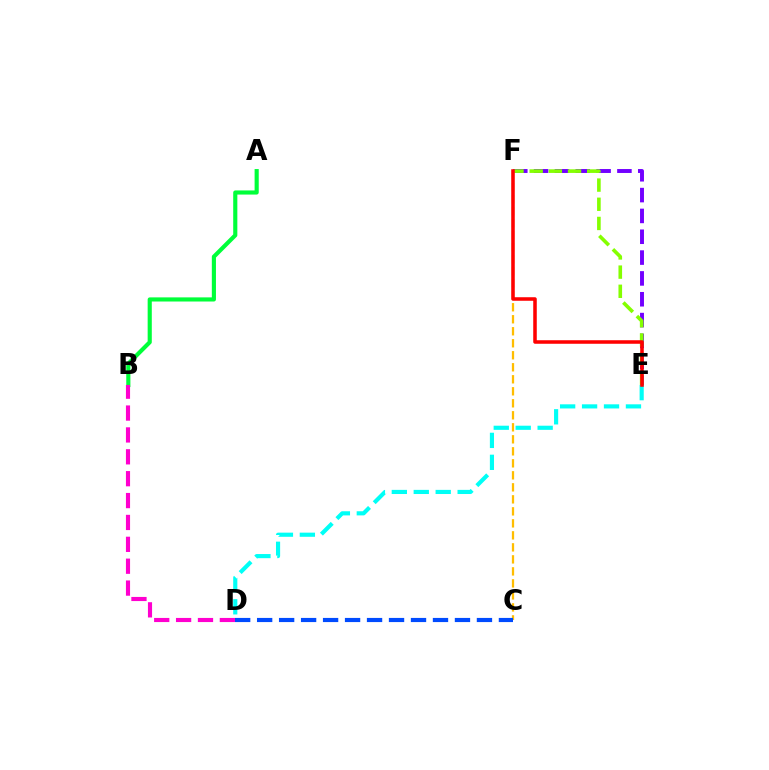{('E', 'F'): [{'color': '#7200ff', 'line_style': 'dashed', 'thickness': 2.83}, {'color': '#84ff00', 'line_style': 'dashed', 'thickness': 2.6}, {'color': '#ff0000', 'line_style': 'solid', 'thickness': 2.55}], ('C', 'F'): [{'color': '#ffbd00', 'line_style': 'dashed', 'thickness': 1.63}], ('A', 'B'): [{'color': '#00ff39', 'line_style': 'solid', 'thickness': 2.97}], ('C', 'D'): [{'color': '#004bff', 'line_style': 'dashed', 'thickness': 2.99}], ('D', 'E'): [{'color': '#00fff6', 'line_style': 'dashed', 'thickness': 2.98}], ('B', 'D'): [{'color': '#ff00cf', 'line_style': 'dashed', 'thickness': 2.97}]}